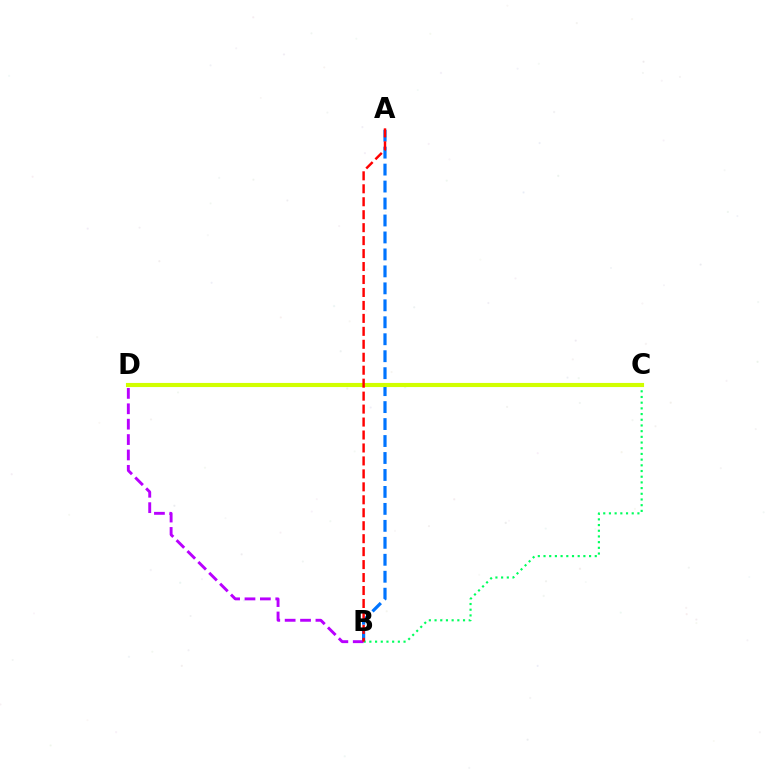{('A', 'B'): [{'color': '#0074ff', 'line_style': 'dashed', 'thickness': 2.3}, {'color': '#ff0000', 'line_style': 'dashed', 'thickness': 1.76}], ('B', 'C'): [{'color': '#00ff5c', 'line_style': 'dotted', 'thickness': 1.55}], ('C', 'D'): [{'color': '#d1ff00', 'line_style': 'solid', 'thickness': 2.96}], ('B', 'D'): [{'color': '#b900ff', 'line_style': 'dashed', 'thickness': 2.09}]}